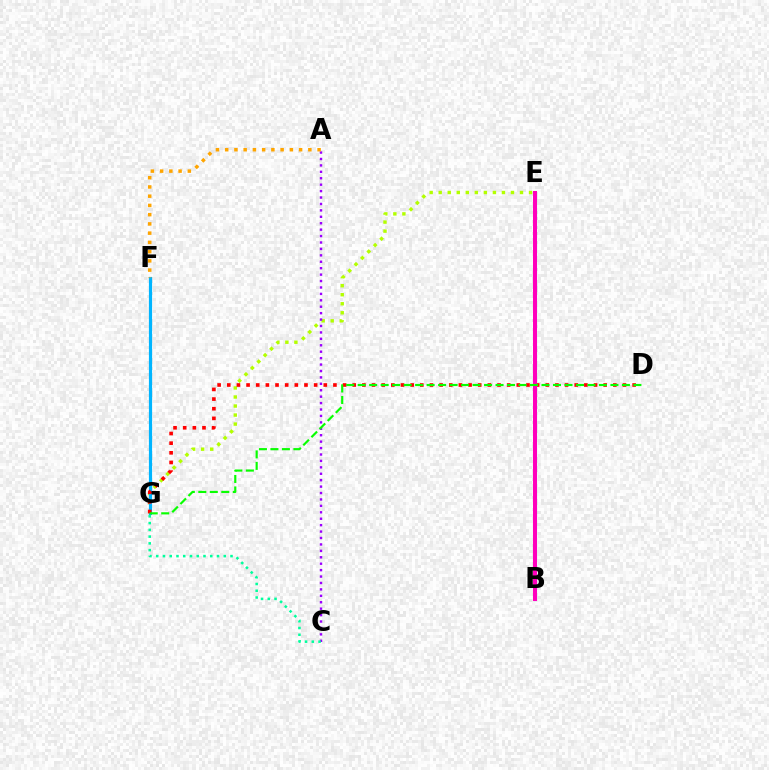{('E', 'G'): [{'color': '#b3ff00', 'line_style': 'dotted', 'thickness': 2.45}], ('F', 'G'): [{'color': '#00b5ff', 'line_style': 'solid', 'thickness': 2.3}], ('A', 'C'): [{'color': '#9b00ff', 'line_style': 'dotted', 'thickness': 1.75}], ('B', 'E'): [{'color': '#0010ff', 'line_style': 'solid', 'thickness': 2.2}, {'color': '#ff00bd', 'line_style': 'solid', 'thickness': 2.89}], ('A', 'F'): [{'color': '#ffa500', 'line_style': 'dotted', 'thickness': 2.51}], ('D', 'G'): [{'color': '#ff0000', 'line_style': 'dotted', 'thickness': 2.62}, {'color': '#08ff00', 'line_style': 'dashed', 'thickness': 1.56}], ('C', 'G'): [{'color': '#00ff9d', 'line_style': 'dotted', 'thickness': 1.83}]}